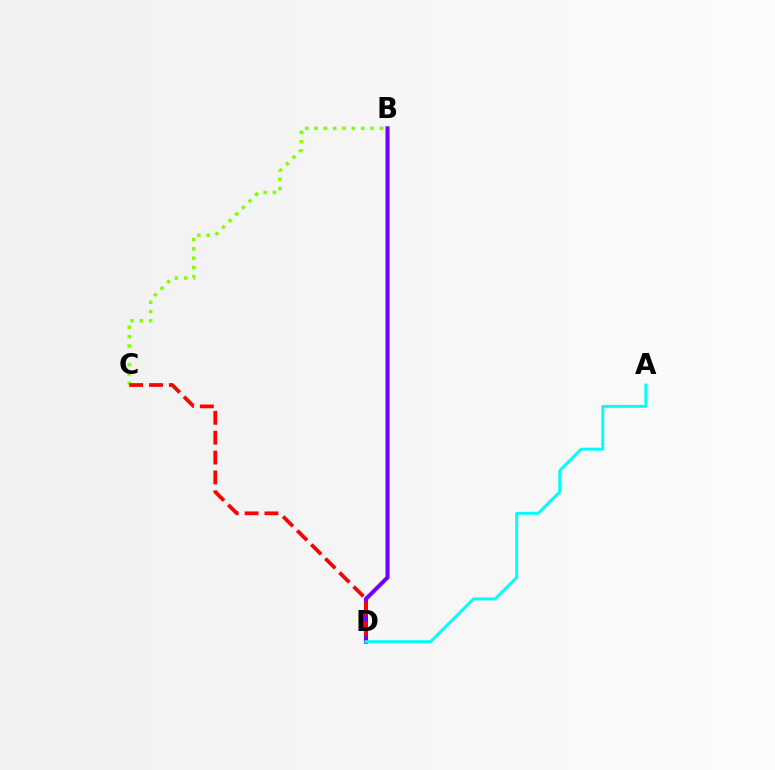{('B', 'D'): [{'color': '#7200ff', 'line_style': 'solid', 'thickness': 2.92}], ('B', 'C'): [{'color': '#84ff00', 'line_style': 'dotted', 'thickness': 2.53}], ('C', 'D'): [{'color': '#ff0000', 'line_style': 'dashed', 'thickness': 2.7}], ('A', 'D'): [{'color': '#00fff6', 'line_style': 'solid', 'thickness': 2.11}]}